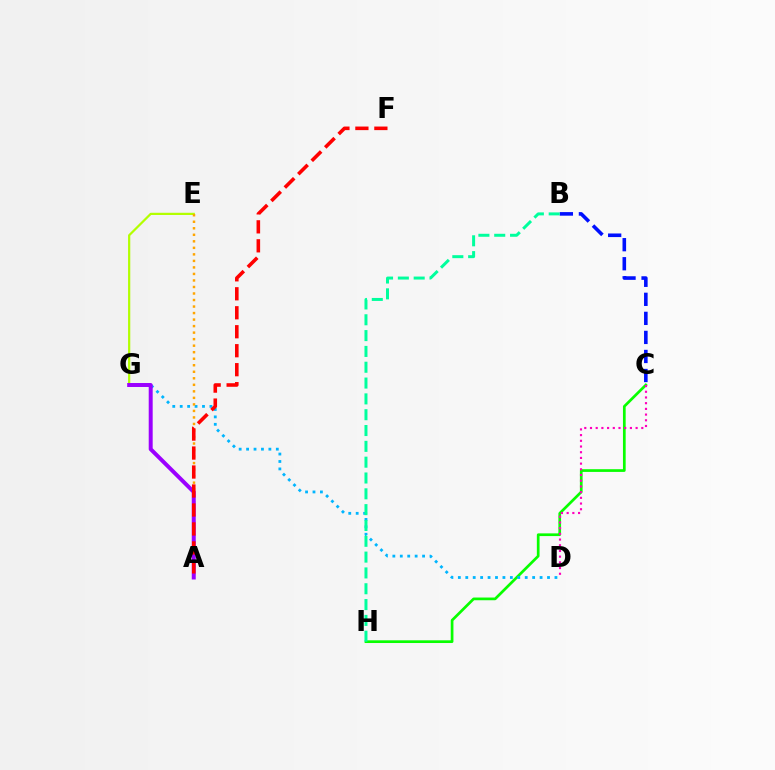{('C', 'H'): [{'color': '#08ff00', 'line_style': 'solid', 'thickness': 1.95}], ('D', 'G'): [{'color': '#00b5ff', 'line_style': 'dotted', 'thickness': 2.02}], ('E', 'G'): [{'color': '#b3ff00', 'line_style': 'solid', 'thickness': 1.6}], ('B', 'C'): [{'color': '#0010ff', 'line_style': 'dashed', 'thickness': 2.59}], ('B', 'H'): [{'color': '#00ff9d', 'line_style': 'dashed', 'thickness': 2.15}], ('A', 'E'): [{'color': '#ffa500', 'line_style': 'dotted', 'thickness': 1.77}], ('C', 'D'): [{'color': '#ff00bd', 'line_style': 'dotted', 'thickness': 1.55}], ('A', 'G'): [{'color': '#9b00ff', 'line_style': 'solid', 'thickness': 2.86}], ('A', 'F'): [{'color': '#ff0000', 'line_style': 'dashed', 'thickness': 2.58}]}